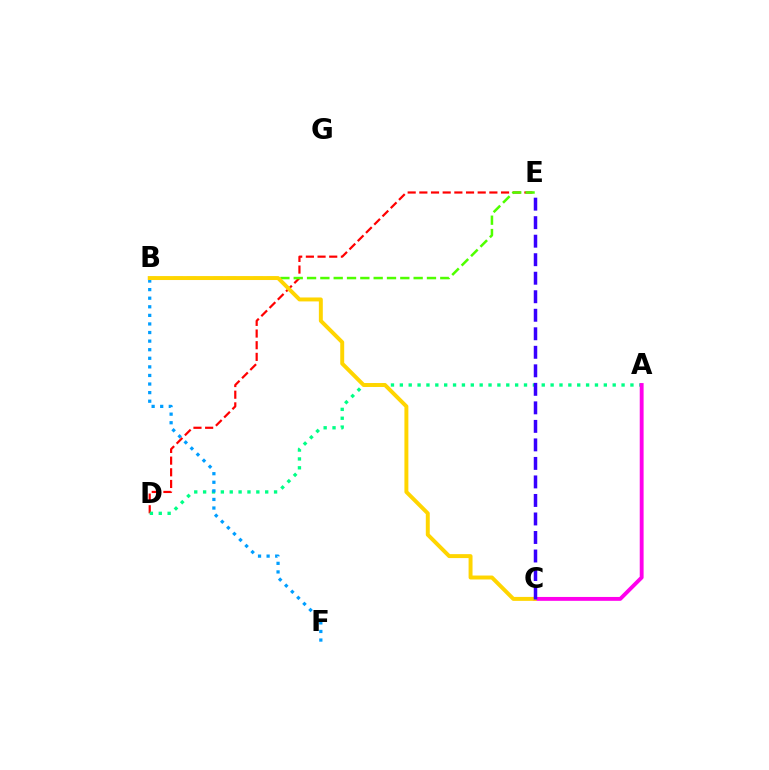{('D', 'E'): [{'color': '#ff0000', 'line_style': 'dashed', 'thickness': 1.59}], ('B', 'E'): [{'color': '#4fff00', 'line_style': 'dashed', 'thickness': 1.81}], ('A', 'D'): [{'color': '#00ff86', 'line_style': 'dotted', 'thickness': 2.41}], ('A', 'C'): [{'color': '#ff00ed', 'line_style': 'solid', 'thickness': 2.79}], ('B', 'F'): [{'color': '#009eff', 'line_style': 'dotted', 'thickness': 2.33}], ('B', 'C'): [{'color': '#ffd500', 'line_style': 'solid', 'thickness': 2.84}], ('C', 'E'): [{'color': '#3700ff', 'line_style': 'dashed', 'thickness': 2.52}]}